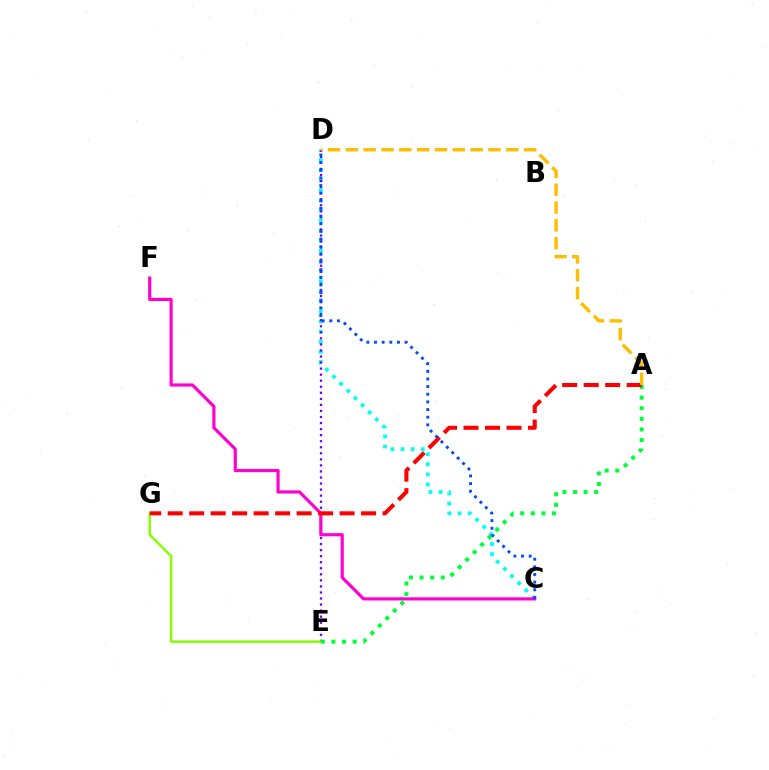{('C', 'D'): [{'color': '#00fff6', 'line_style': 'dotted', 'thickness': 2.74}, {'color': '#004bff', 'line_style': 'dotted', 'thickness': 2.08}], ('D', 'E'): [{'color': '#7200ff', 'line_style': 'dotted', 'thickness': 1.64}], ('E', 'G'): [{'color': '#84ff00', 'line_style': 'solid', 'thickness': 1.76}], ('A', 'E'): [{'color': '#00ff39', 'line_style': 'dotted', 'thickness': 2.88}], ('C', 'F'): [{'color': '#ff00cf', 'line_style': 'solid', 'thickness': 2.27}], ('A', 'G'): [{'color': '#ff0000', 'line_style': 'dashed', 'thickness': 2.92}], ('A', 'D'): [{'color': '#ffbd00', 'line_style': 'dashed', 'thickness': 2.42}]}